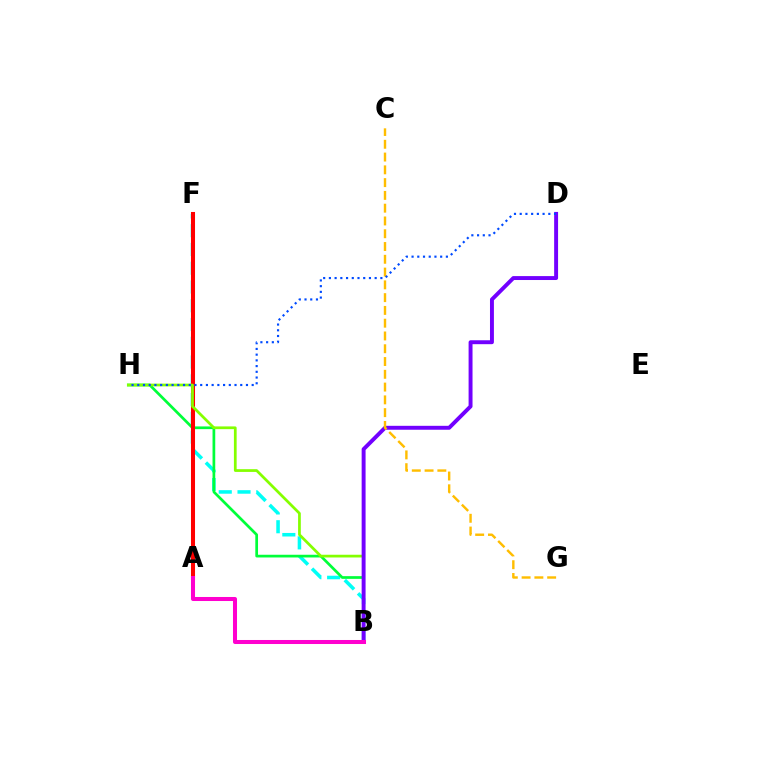{('B', 'F'): [{'color': '#00fff6', 'line_style': 'dashed', 'thickness': 2.55}], ('B', 'H'): [{'color': '#00ff39', 'line_style': 'solid', 'thickness': 1.95}, {'color': '#84ff00', 'line_style': 'solid', 'thickness': 1.97}], ('A', 'F'): [{'color': '#ff0000', 'line_style': 'solid', 'thickness': 2.91}], ('B', 'D'): [{'color': '#7200ff', 'line_style': 'solid', 'thickness': 2.83}], ('C', 'G'): [{'color': '#ffbd00', 'line_style': 'dashed', 'thickness': 1.74}], ('D', 'H'): [{'color': '#004bff', 'line_style': 'dotted', 'thickness': 1.55}], ('A', 'B'): [{'color': '#ff00cf', 'line_style': 'solid', 'thickness': 2.9}]}